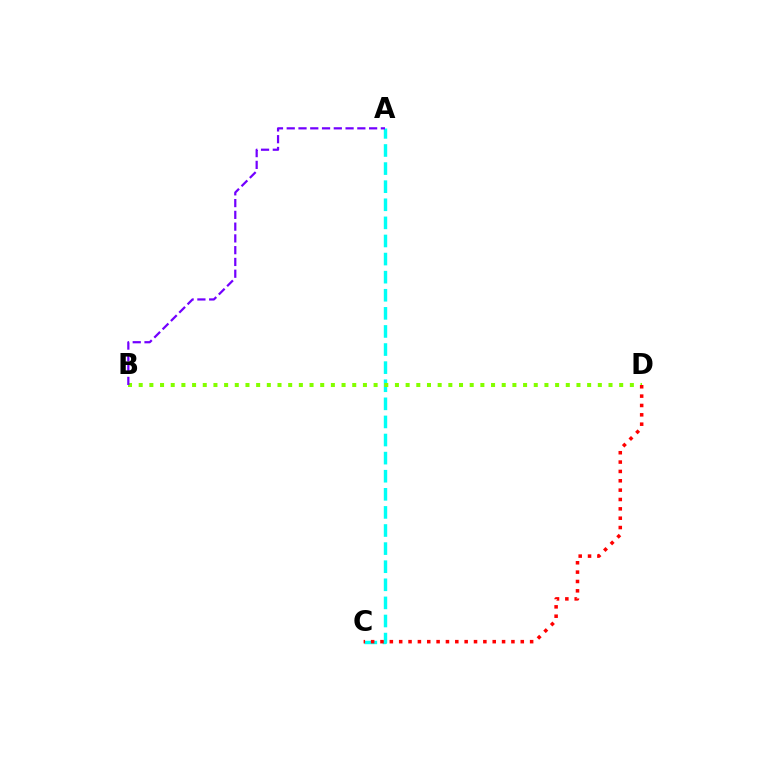{('A', 'C'): [{'color': '#00fff6', 'line_style': 'dashed', 'thickness': 2.46}], ('B', 'D'): [{'color': '#84ff00', 'line_style': 'dotted', 'thickness': 2.9}], ('C', 'D'): [{'color': '#ff0000', 'line_style': 'dotted', 'thickness': 2.54}], ('A', 'B'): [{'color': '#7200ff', 'line_style': 'dashed', 'thickness': 1.6}]}